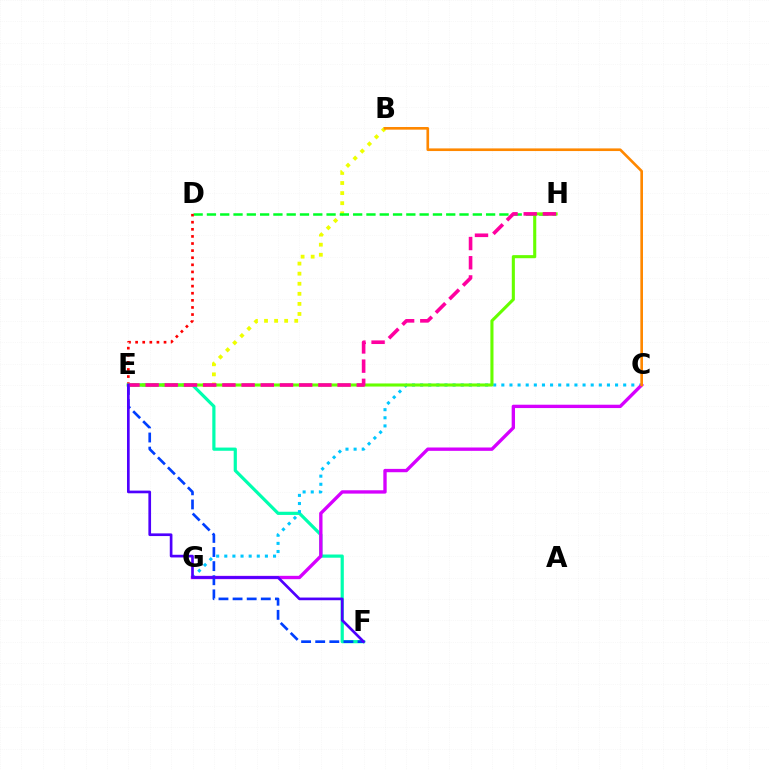{('B', 'E'): [{'color': '#eeff00', 'line_style': 'dotted', 'thickness': 2.74}], ('D', 'H'): [{'color': '#00ff27', 'line_style': 'dashed', 'thickness': 1.81}], ('D', 'E'): [{'color': '#ff0000', 'line_style': 'dotted', 'thickness': 1.93}], ('E', 'F'): [{'color': '#00ffaf', 'line_style': 'solid', 'thickness': 2.3}, {'color': '#003fff', 'line_style': 'dashed', 'thickness': 1.92}, {'color': '#4f00ff', 'line_style': 'solid', 'thickness': 1.93}], ('C', 'G'): [{'color': '#00c7ff', 'line_style': 'dotted', 'thickness': 2.21}, {'color': '#d600ff', 'line_style': 'solid', 'thickness': 2.41}], ('E', 'H'): [{'color': '#66ff00', 'line_style': 'solid', 'thickness': 2.23}, {'color': '#ff00a0', 'line_style': 'dashed', 'thickness': 2.61}], ('B', 'C'): [{'color': '#ff8800', 'line_style': 'solid', 'thickness': 1.91}]}